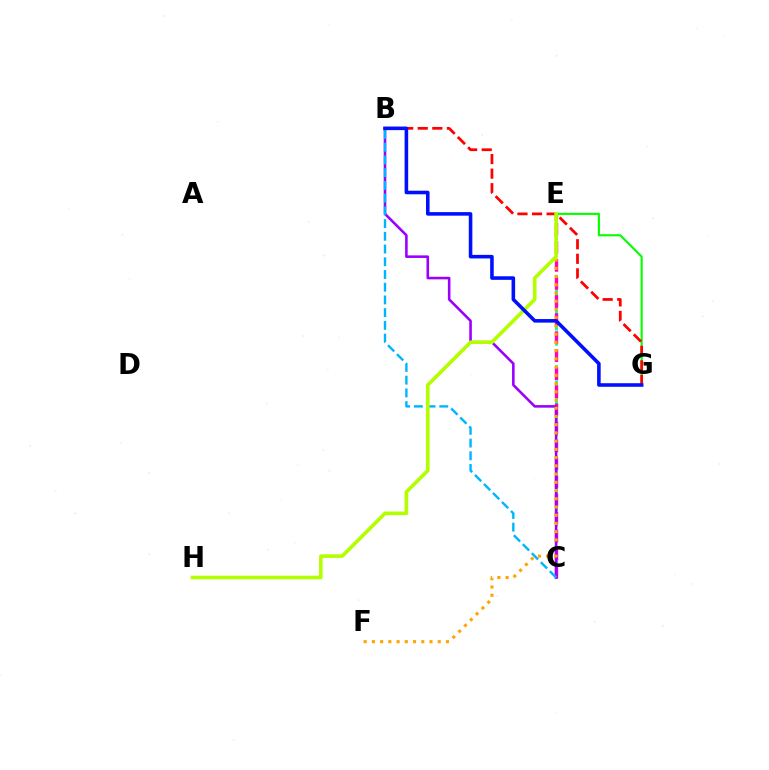{('C', 'E'): [{'color': '#00ff9d', 'line_style': 'dashed', 'thickness': 2.05}, {'color': '#ff00bd', 'line_style': 'dashed', 'thickness': 2.45}], ('B', 'C'): [{'color': '#9b00ff', 'line_style': 'solid', 'thickness': 1.86}, {'color': '#00b5ff', 'line_style': 'dashed', 'thickness': 1.73}], ('E', 'G'): [{'color': '#08ff00', 'line_style': 'solid', 'thickness': 1.54}], ('E', 'F'): [{'color': '#ffa500', 'line_style': 'dotted', 'thickness': 2.24}], ('B', 'G'): [{'color': '#ff0000', 'line_style': 'dashed', 'thickness': 1.98}, {'color': '#0010ff', 'line_style': 'solid', 'thickness': 2.57}], ('E', 'H'): [{'color': '#b3ff00', 'line_style': 'solid', 'thickness': 2.6}]}